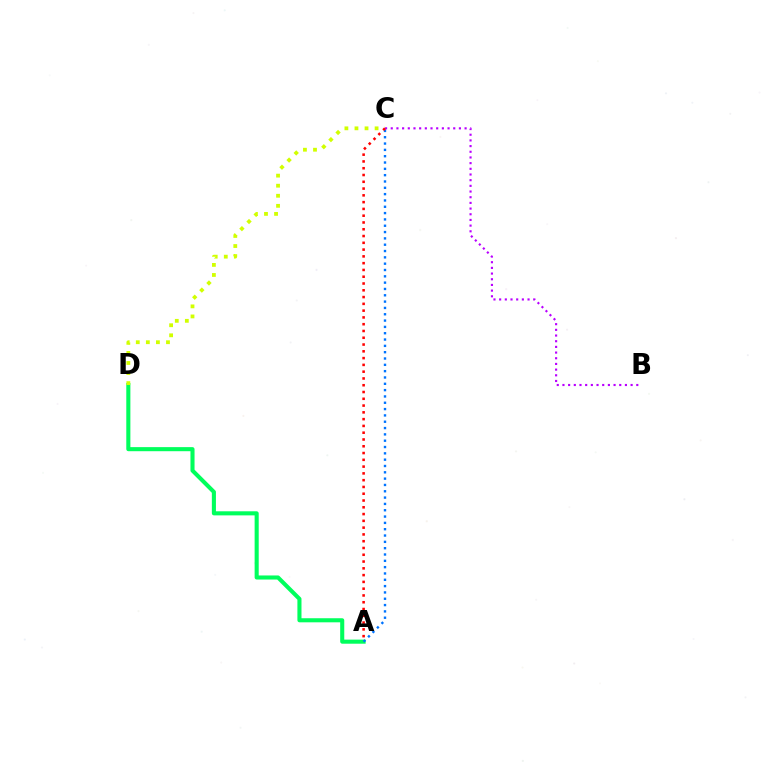{('A', 'D'): [{'color': '#00ff5c', 'line_style': 'solid', 'thickness': 2.94}], ('B', 'C'): [{'color': '#b900ff', 'line_style': 'dotted', 'thickness': 1.54}], ('C', 'D'): [{'color': '#d1ff00', 'line_style': 'dotted', 'thickness': 2.73}], ('A', 'C'): [{'color': '#0074ff', 'line_style': 'dotted', 'thickness': 1.72}, {'color': '#ff0000', 'line_style': 'dotted', 'thickness': 1.84}]}